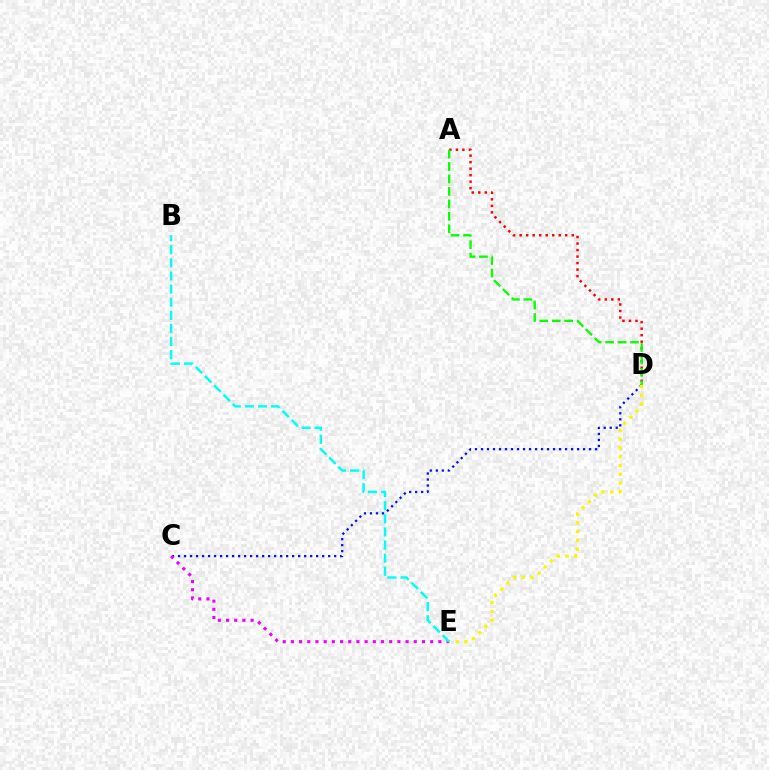{('A', 'D'): [{'color': '#ff0000', 'line_style': 'dotted', 'thickness': 1.77}, {'color': '#08ff00', 'line_style': 'dashed', 'thickness': 1.69}], ('C', 'D'): [{'color': '#0010ff', 'line_style': 'dotted', 'thickness': 1.63}], ('D', 'E'): [{'color': '#fcf500', 'line_style': 'dotted', 'thickness': 2.38}], ('C', 'E'): [{'color': '#ee00ff', 'line_style': 'dotted', 'thickness': 2.23}], ('B', 'E'): [{'color': '#00fff6', 'line_style': 'dashed', 'thickness': 1.78}]}